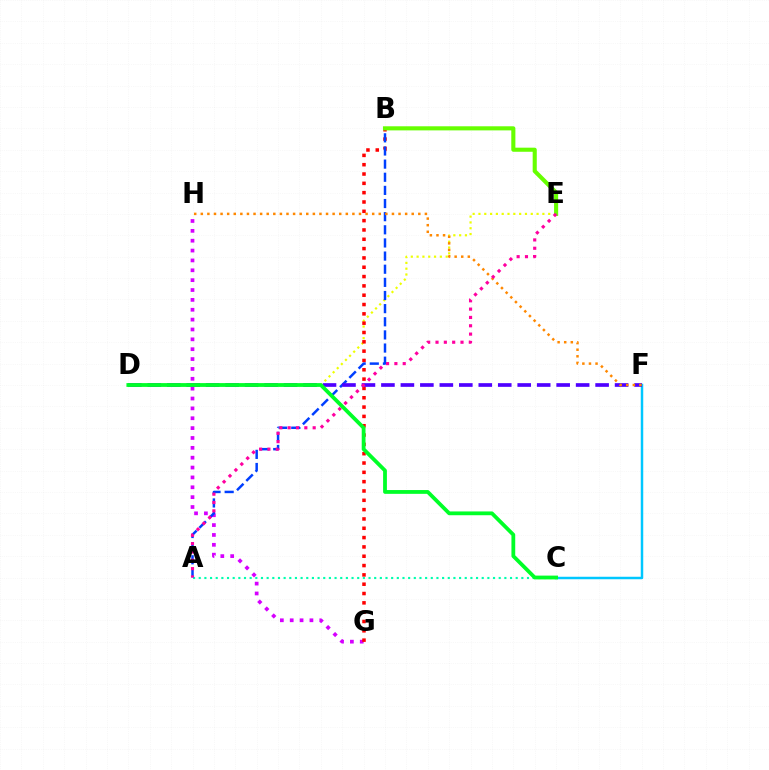{('G', 'H'): [{'color': '#d600ff', 'line_style': 'dotted', 'thickness': 2.68}], ('D', 'E'): [{'color': '#eeff00', 'line_style': 'dotted', 'thickness': 1.58}], ('A', 'C'): [{'color': '#00ffaf', 'line_style': 'dotted', 'thickness': 1.54}], ('B', 'G'): [{'color': '#ff0000', 'line_style': 'dotted', 'thickness': 2.53}], ('A', 'B'): [{'color': '#003fff', 'line_style': 'dashed', 'thickness': 1.78}], ('C', 'F'): [{'color': '#00c7ff', 'line_style': 'solid', 'thickness': 1.78}], ('D', 'F'): [{'color': '#4f00ff', 'line_style': 'dashed', 'thickness': 2.65}], ('F', 'H'): [{'color': '#ff8800', 'line_style': 'dotted', 'thickness': 1.79}], ('B', 'E'): [{'color': '#66ff00', 'line_style': 'solid', 'thickness': 2.95}], ('A', 'E'): [{'color': '#ff00a0', 'line_style': 'dotted', 'thickness': 2.26}], ('C', 'D'): [{'color': '#00ff27', 'line_style': 'solid', 'thickness': 2.73}]}